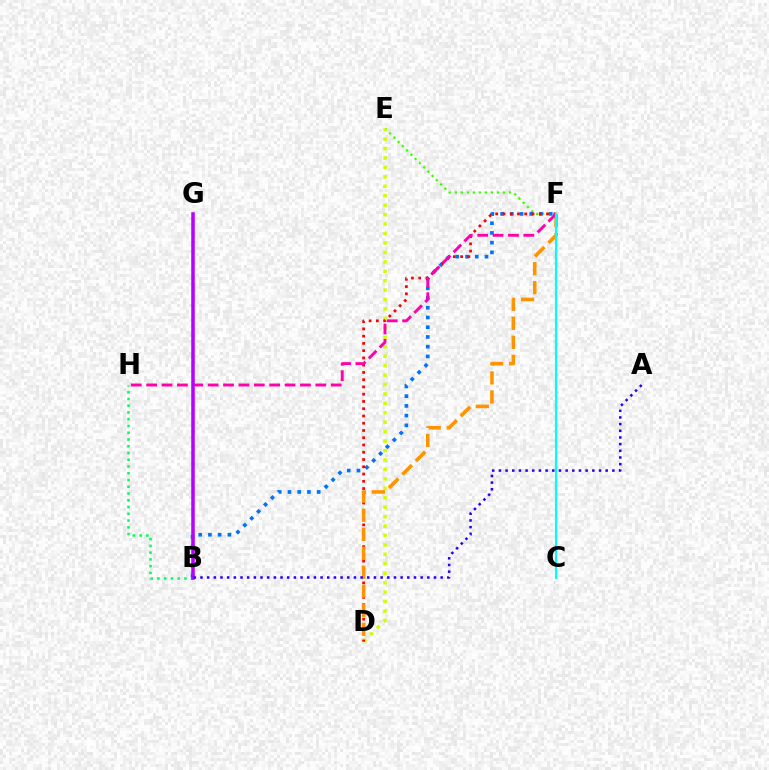{('E', 'F'): [{'color': '#3dff00', 'line_style': 'dotted', 'thickness': 1.63}], ('B', 'F'): [{'color': '#0074ff', 'line_style': 'dotted', 'thickness': 2.64}], ('B', 'H'): [{'color': '#00ff5c', 'line_style': 'dotted', 'thickness': 1.84}], ('D', 'E'): [{'color': '#d1ff00', 'line_style': 'dotted', 'thickness': 2.56}], ('D', 'F'): [{'color': '#ff0000', 'line_style': 'dotted', 'thickness': 1.97}, {'color': '#ff9400', 'line_style': 'dashed', 'thickness': 2.58}], ('F', 'H'): [{'color': '#ff00ac', 'line_style': 'dashed', 'thickness': 2.09}], ('B', 'G'): [{'color': '#b900ff', 'line_style': 'solid', 'thickness': 2.54}], ('A', 'B'): [{'color': '#2500ff', 'line_style': 'dotted', 'thickness': 1.81}], ('C', 'F'): [{'color': '#00fff6', 'line_style': 'solid', 'thickness': 1.55}]}